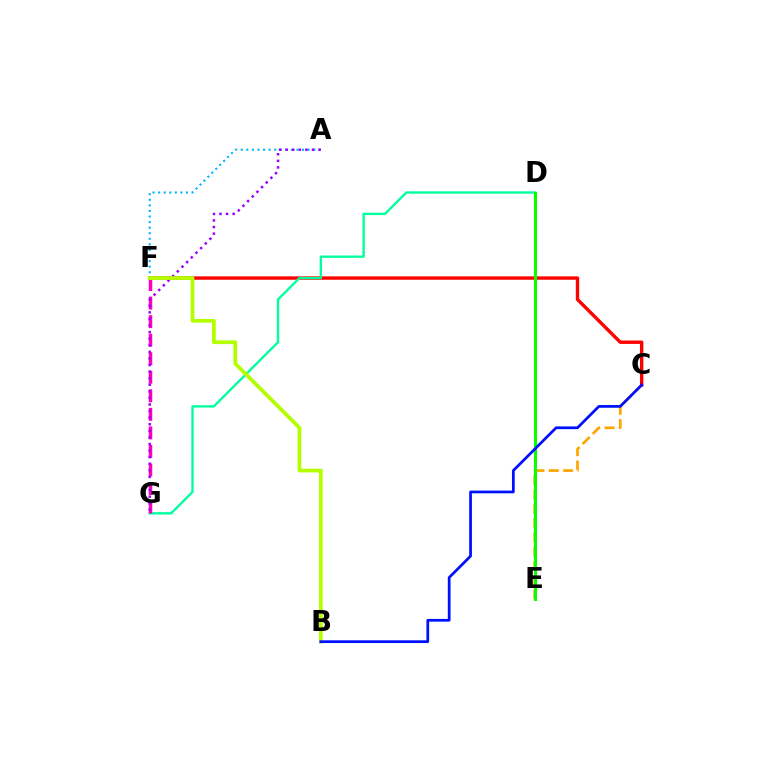{('C', 'E'): [{'color': '#ffa500', 'line_style': 'dashed', 'thickness': 1.95}], ('C', 'F'): [{'color': '#ff0000', 'line_style': 'solid', 'thickness': 2.44}], ('D', 'G'): [{'color': '#00ff9d', 'line_style': 'solid', 'thickness': 1.69}], ('A', 'F'): [{'color': '#00b5ff', 'line_style': 'dotted', 'thickness': 1.51}], ('F', 'G'): [{'color': '#ff00bd', 'line_style': 'dashed', 'thickness': 2.52}], ('A', 'G'): [{'color': '#9b00ff', 'line_style': 'dotted', 'thickness': 1.79}], ('D', 'E'): [{'color': '#08ff00', 'line_style': 'solid', 'thickness': 2.21}], ('B', 'F'): [{'color': '#b3ff00', 'line_style': 'solid', 'thickness': 2.69}], ('B', 'C'): [{'color': '#0010ff', 'line_style': 'solid', 'thickness': 1.97}]}